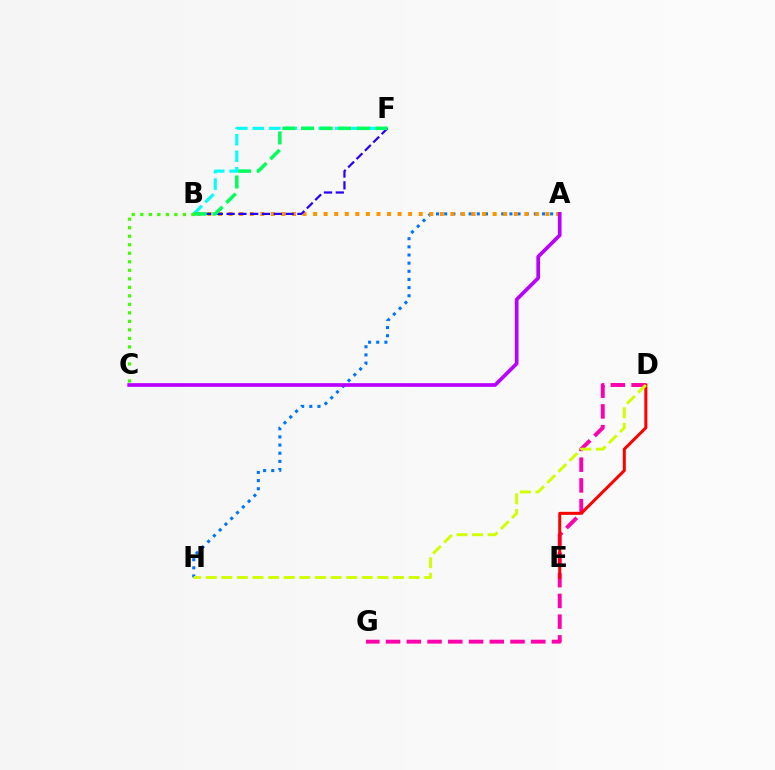{('A', 'H'): [{'color': '#0074ff', 'line_style': 'dotted', 'thickness': 2.21}], ('A', 'B'): [{'color': '#ff9400', 'line_style': 'dotted', 'thickness': 2.87}], ('B', 'F'): [{'color': '#00fff6', 'line_style': 'dashed', 'thickness': 2.24}, {'color': '#2500ff', 'line_style': 'dashed', 'thickness': 1.6}, {'color': '#00ff5c', 'line_style': 'dashed', 'thickness': 2.53}], ('A', 'C'): [{'color': '#b900ff', 'line_style': 'solid', 'thickness': 2.64}], ('D', 'G'): [{'color': '#ff00ac', 'line_style': 'dashed', 'thickness': 2.82}], ('D', 'E'): [{'color': '#ff0000', 'line_style': 'solid', 'thickness': 2.17}], ('B', 'C'): [{'color': '#3dff00', 'line_style': 'dotted', 'thickness': 2.31}], ('D', 'H'): [{'color': '#d1ff00', 'line_style': 'dashed', 'thickness': 2.12}]}